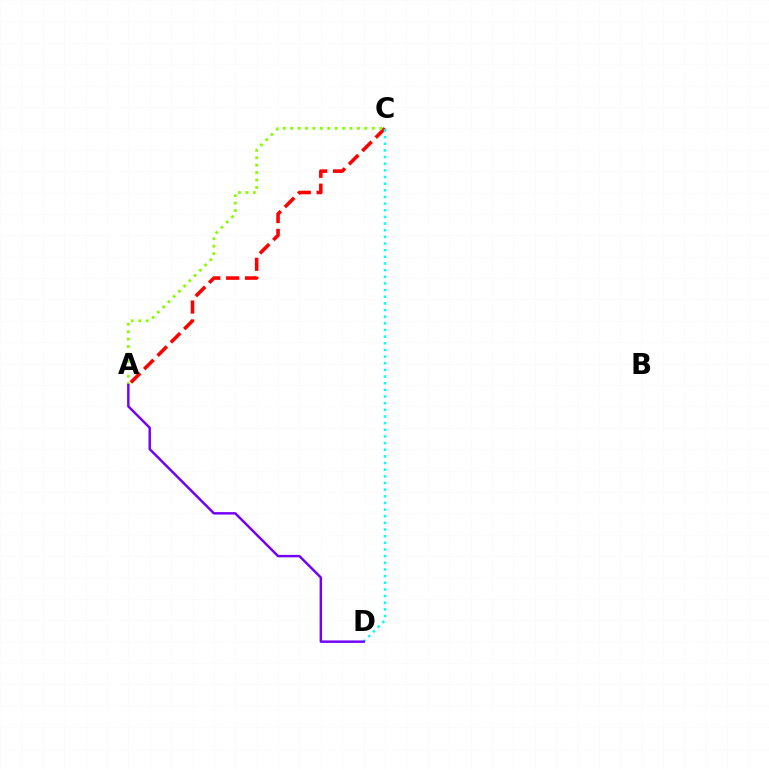{('A', 'C'): [{'color': '#ff0000', 'line_style': 'dashed', 'thickness': 2.56}, {'color': '#84ff00', 'line_style': 'dotted', 'thickness': 2.01}], ('C', 'D'): [{'color': '#00fff6', 'line_style': 'dotted', 'thickness': 1.81}], ('A', 'D'): [{'color': '#7200ff', 'line_style': 'solid', 'thickness': 1.77}]}